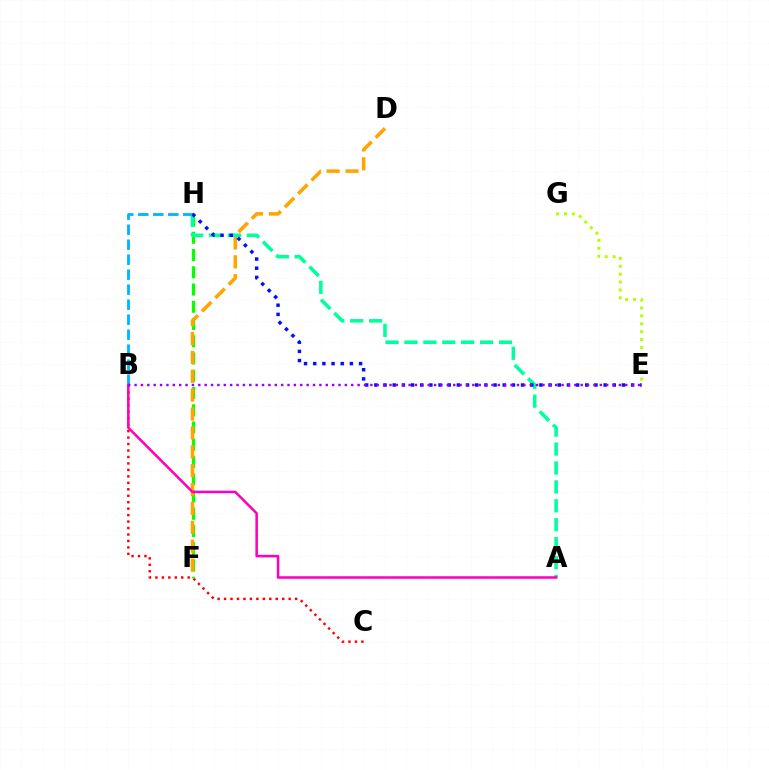{('B', 'C'): [{'color': '#ff0000', 'line_style': 'dotted', 'thickness': 1.76}], ('F', 'H'): [{'color': '#08ff00', 'line_style': 'dashed', 'thickness': 2.34}], ('D', 'F'): [{'color': '#ffa500', 'line_style': 'dashed', 'thickness': 2.56}], ('B', 'H'): [{'color': '#00b5ff', 'line_style': 'dashed', 'thickness': 2.04}], ('A', 'H'): [{'color': '#00ff9d', 'line_style': 'dashed', 'thickness': 2.57}], ('E', 'H'): [{'color': '#0010ff', 'line_style': 'dotted', 'thickness': 2.49}], ('A', 'B'): [{'color': '#ff00bd', 'line_style': 'solid', 'thickness': 1.83}], ('E', 'G'): [{'color': '#b3ff00', 'line_style': 'dotted', 'thickness': 2.14}], ('B', 'E'): [{'color': '#9b00ff', 'line_style': 'dotted', 'thickness': 1.73}]}